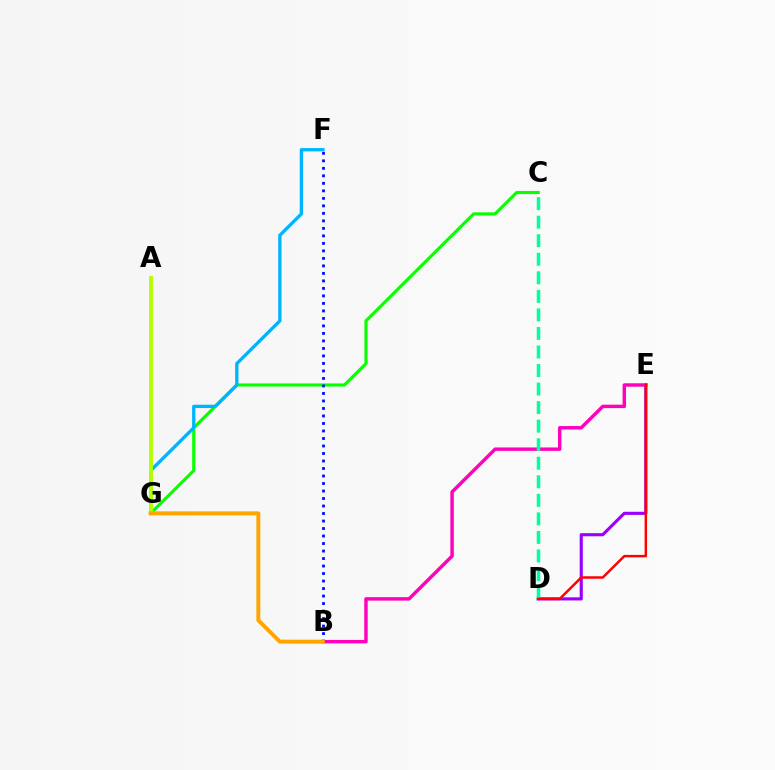{('D', 'E'): [{'color': '#9b00ff', 'line_style': 'solid', 'thickness': 2.26}, {'color': '#ff0000', 'line_style': 'solid', 'thickness': 1.78}], ('B', 'E'): [{'color': '#ff00bd', 'line_style': 'solid', 'thickness': 2.48}], ('C', 'G'): [{'color': '#08ff00', 'line_style': 'solid', 'thickness': 2.24}], ('C', 'D'): [{'color': '#00ff9d', 'line_style': 'dashed', 'thickness': 2.52}], ('B', 'F'): [{'color': '#0010ff', 'line_style': 'dotted', 'thickness': 2.04}], ('F', 'G'): [{'color': '#00b5ff', 'line_style': 'solid', 'thickness': 2.39}], ('A', 'G'): [{'color': '#b3ff00', 'line_style': 'solid', 'thickness': 2.78}], ('B', 'G'): [{'color': '#ffa500', 'line_style': 'solid', 'thickness': 2.83}]}